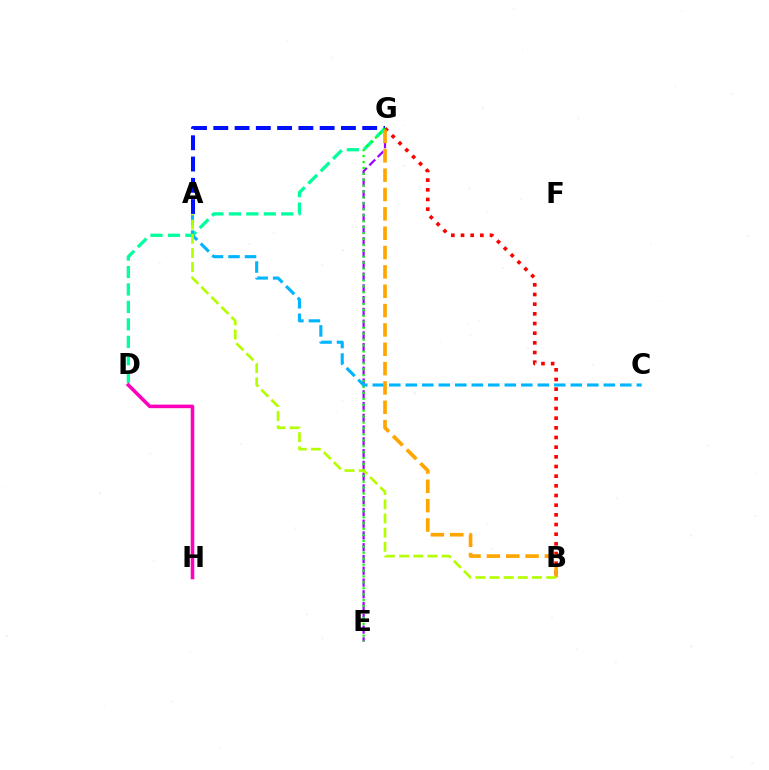{('D', 'G'): [{'color': '#00ff9d', 'line_style': 'dashed', 'thickness': 2.37}], ('A', 'G'): [{'color': '#0010ff', 'line_style': 'dashed', 'thickness': 2.89}], ('D', 'H'): [{'color': '#ff00bd', 'line_style': 'solid', 'thickness': 2.56}], ('E', 'G'): [{'color': '#9b00ff', 'line_style': 'dashed', 'thickness': 1.6}, {'color': '#08ff00', 'line_style': 'dotted', 'thickness': 1.61}], ('B', 'G'): [{'color': '#ff0000', 'line_style': 'dotted', 'thickness': 2.63}, {'color': '#ffa500', 'line_style': 'dashed', 'thickness': 2.63}], ('A', 'C'): [{'color': '#00b5ff', 'line_style': 'dashed', 'thickness': 2.24}], ('A', 'B'): [{'color': '#b3ff00', 'line_style': 'dashed', 'thickness': 1.93}]}